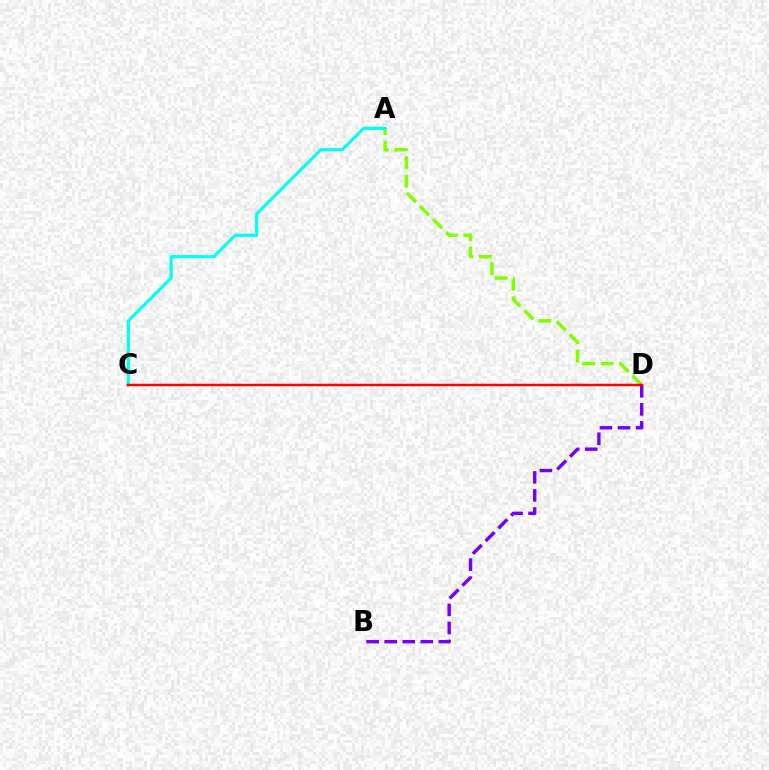{('A', 'D'): [{'color': '#84ff00', 'line_style': 'dashed', 'thickness': 2.51}], ('A', 'C'): [{'color': '#00fff6', 'line_style': 'solid', 'thickness': 2.26}], ('B', 'D'): [{'color': '#7200ff', 'line_style': 'dashed', 'thickness': 2.45}], ('C', 'D'): [{'color': '#ff0000', 'line_style': 'solid', 'thickness': 1.78}]}